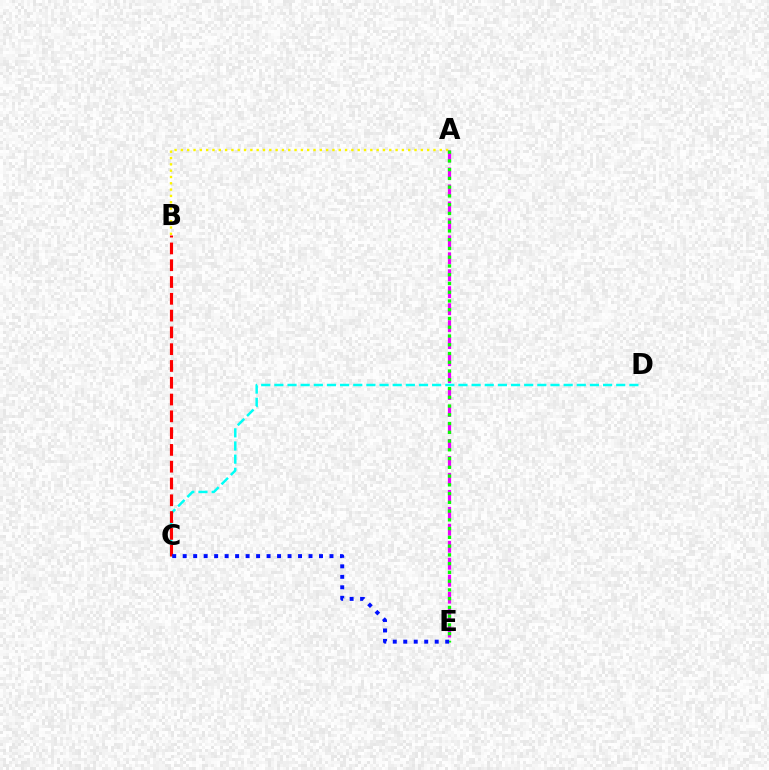{('A', 'B'): [{'color': '#fcf500', 'line_style': 'dotted', 'thickness': 1.72}], ('C', 'D'): [{'color': '#00fff6', 'line_style': 'dashed', 'thickness': 1.79}], ('A', 'E'): [{'color': '#ee00ff', 'line_style': 'dashed', 'thickness': 2.31}, {'color': '#08ff00', 'line_style': 'dotted', 'thickness': 2.38}], ('B', 'C'): [{'color': '#ff0000', 'line_style': 'dashed', 'thickness': 2.28}], ('C', 'E'): [{'color': '#0010ff', 'line_style': 'dotted', 'thickness': 2.85}]}